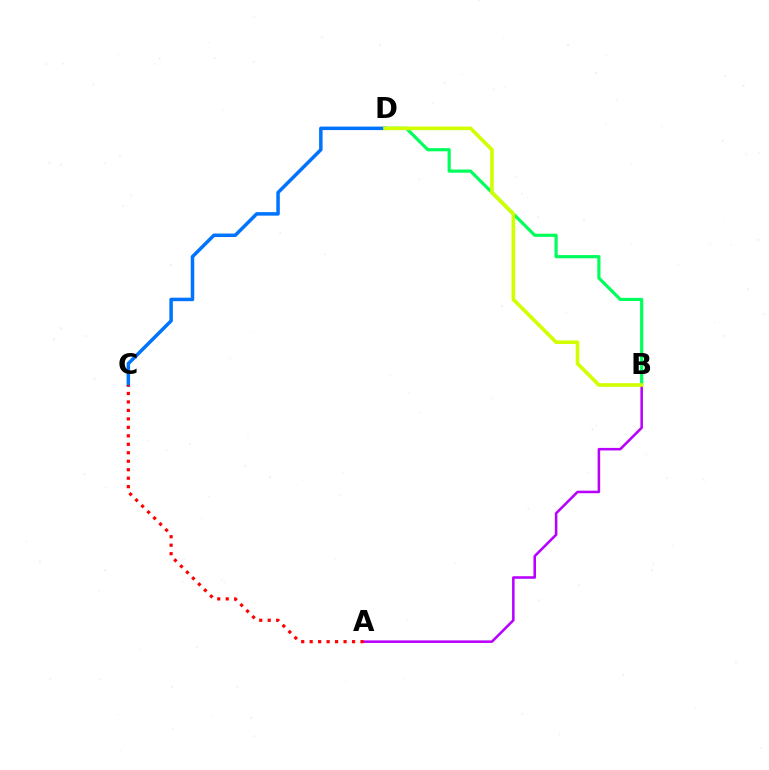{('B', 'D'): [{'color': '#00ff5c', 'line_style': 'solid', 'thickness': 2.29}, {'color': '#d1ff00', 'line_style': 'solid', 'thickness': 2.6}], ('A', 'B'): [{'color': '#b900ff', 'line_style': 'solid', 'thickness': 1.84}], ('C', 'D'): [{'color': '#0074ff', 'line_style': 'solid', 'thickness': 2.52}], ('A', 'C'): [{'color': '#ff0000', 'line_style': 'dotted', 'thickness': 2.3}]}